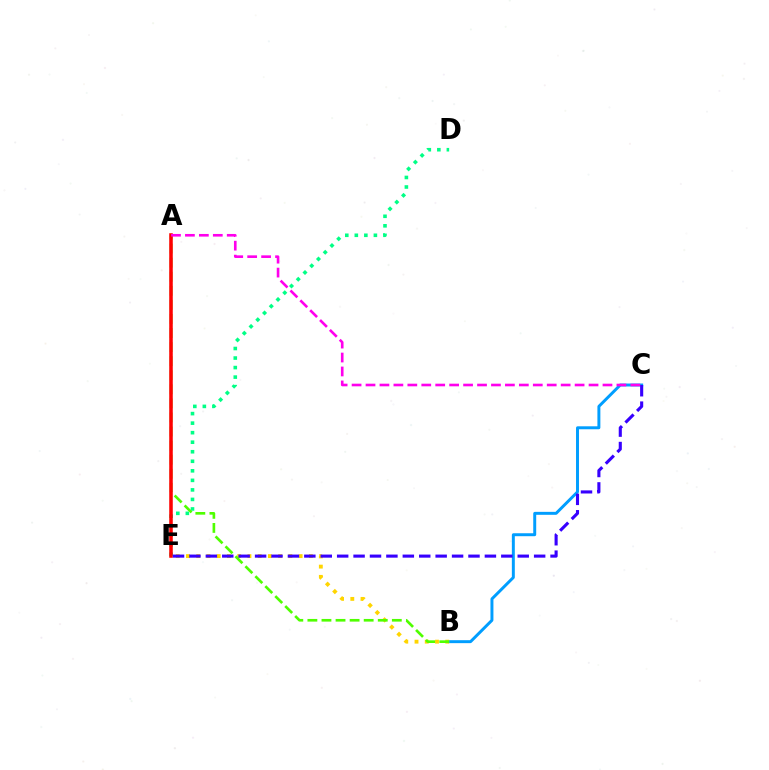{('B', 'C'): [{'color': '#009eff', 'line_style': 'solid', 'thickness': 2.13}], ('B', 'E'): [{'color': '#ffd500', 'line_style': 'dotted', 'thickness': 2.78}], ('D', 'E'): [{'color': '#00ff86', 'line_style': 'dotted', 'thickness': 2.59}], ('A', 'B'): [{'color': '#4fff00', 'line_style': 'dashed', 'thickness': 1.91}], ('A', 'E'): [{'color': '#ff0000', 'line_style': 'solid', 'thickness': 2.55}], ('C', 'E'): [{'color': '#3700ff', 'line_style': 'dashed', 'thickness': 2.23}], ('A', 'C'): [{'color': '#ff00ed', 'line_style': 'dashed', 'thickness': 1.89}]}